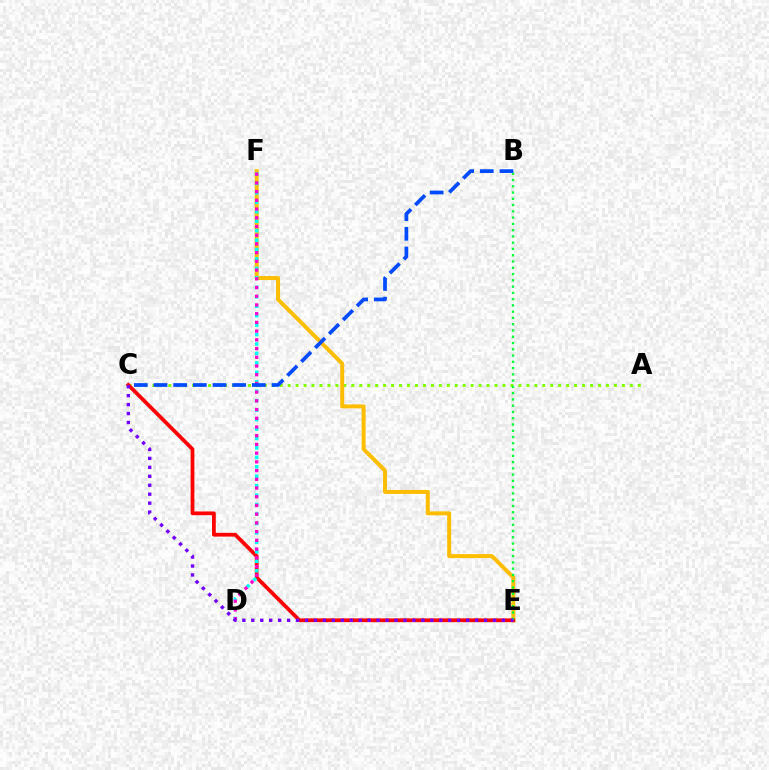{('A', 'C'): [{'color': '#84ff00', 'line_style': 'dotted', 'thickness': 2.16}], ('E', 'F'): [{'color': '#ffbd00', 'line_style': 'solid', 'thickness': 2.86}], ('C', 'E'): [{'color': '#ff0000', 'line_style': 'solid', 'thickness': 2.7}, {'color': '#7200ff', 'line_style': 'dotted', 'thickness': 2.43}], ('D', 'F'): [{'color': '#00fff6', 'line_style': 'dotted', 'thickness': 2.57}, {'color': '#ff00cf', 'line_style': 'dotted', 'thickness': 2.37}], ('B', 'E'): [{'color': '#00ff39', 'line_style': 'dotted', 'thickness': 1.7}], ('B', 'C'): [{'color': '#004bff', 'line_style': 'dashed', 'thickness': 2.67}]}